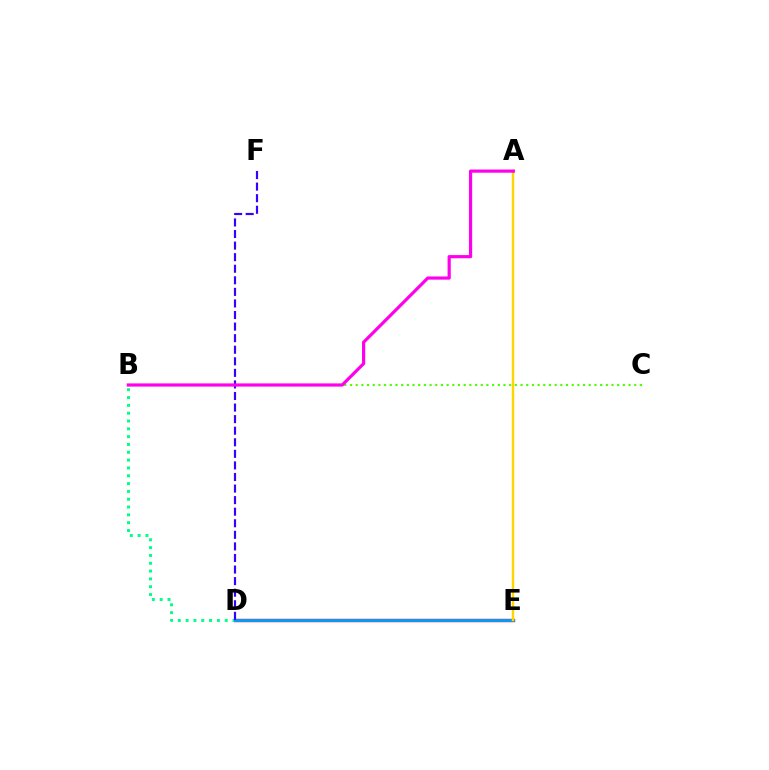{('D', 'E'): [{'color': '#ff0000', 'line_style': 'solid', 'thickness': 2.45}, {'color': '#009eff', 'line_style': 'solid', 'thickness': 2.05}], ('B', 'D'): [{'color': '#00ff86', 'line_style': 'dotted', 'thickness': 2.12}], ('B', 'C'): [{'color': '#4fff00', 'line_style': 'dotted', 'thickness': 1.54}], ('A', 'E'): [{'color': '#ffd500', 'line_style': 'solid', 'thickness': 1.76}], ('D', 'F'): [{'color': '#3700ff', 'line_style': 'dashed', 'thickness': 1.57}], ('A', 'B'): [{'color': '#ff00ed', 'line_style': 'solid', 'thickness': 2.29}]}